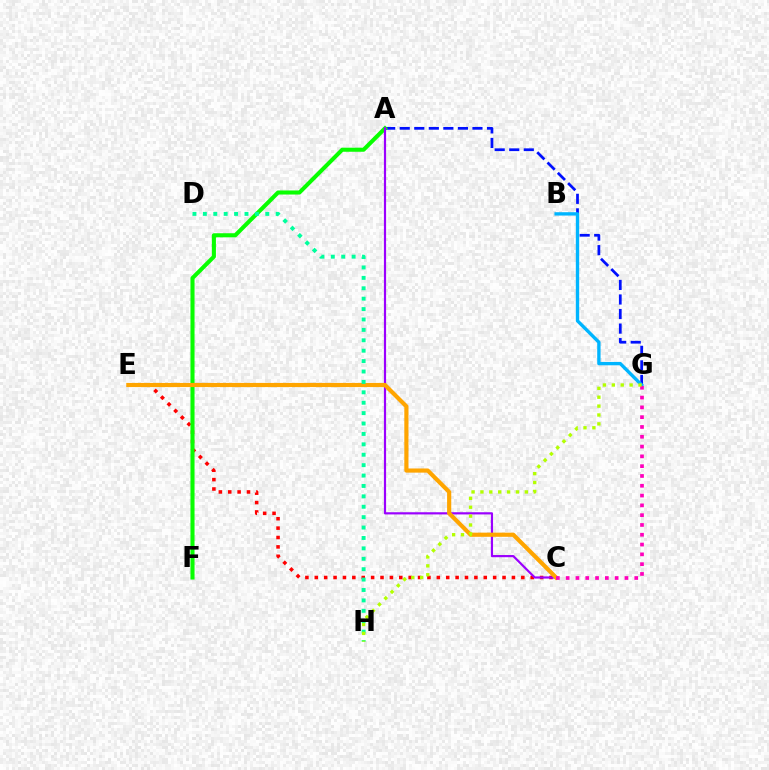{('C', 'E'): [{'color': '#ff0000', 'line_style': 'dotted', 'thickness': 2.55}, {'color': '#ffa500', 'line_style': 'solid', 'thickness': 2.99}], ('A', 'G'): [{'color': '#0010ff', 'line_style': 'dashed', 'thickness': 1.98}], ('A', 'F'): [{'color': '#08ff00', 'line_style': 'solid', 'thickness': 2.93}], ('A', 'C'): [{'color': '#9b00ff', 'line_style': 'solid', 'thickness': 1.57}], ('D', 'H'): [{'color': '#00ff9d', 'line_style': 'dotted', 'thickness': 2.83}], ('B', 'G'): [{'color': '#00b5ff', 'line_style': 'solid', 'thickness': 2.42}], ('C', 'G'): [{'color': '#ff00bd', 'line_style': 'dotted', 'thickness': 2.66}], ('G', 'H'): [{'color': '#b3ff00', 'line_style': 'dotted', 'thickness': 2.41}]}